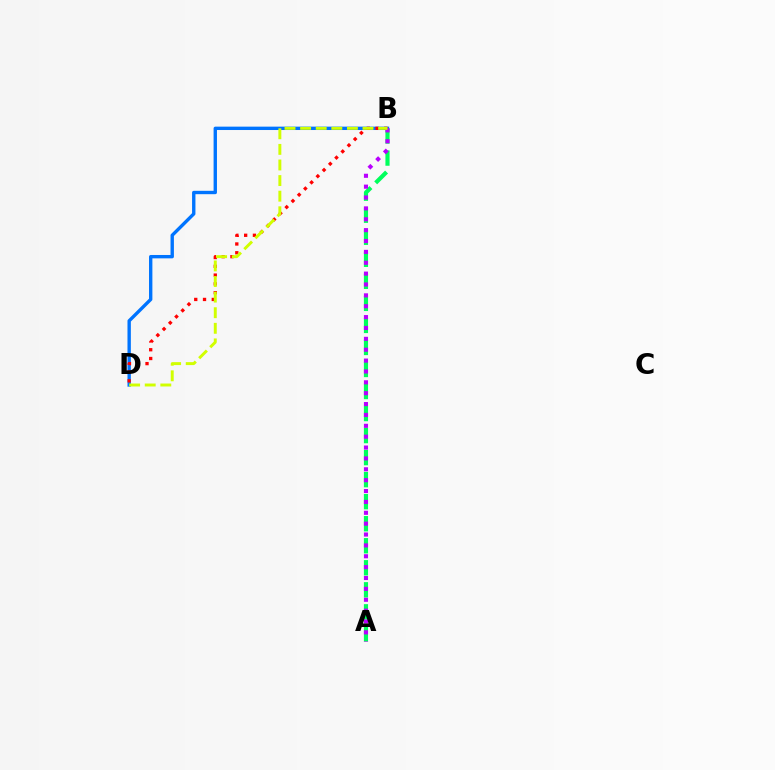{('A', 'B'): [{'color': '#00ff5c', 'line_style': 'dashed', 'thickness': 2.99}, {'color': '#b900ff', 'line_style': 'dotted', 'thickness': 2.95}], ('B', 'D'): [{'color': '#0074ff', 'line_style': 'solid', 'thickness': 2.43}, {'color': '#ff0000', 'line_style': 'dotted', 'thickness': 2.38}, {'color': '#d1ff00', 'line_style': 'dashed', 'thickness': 2.12}]}